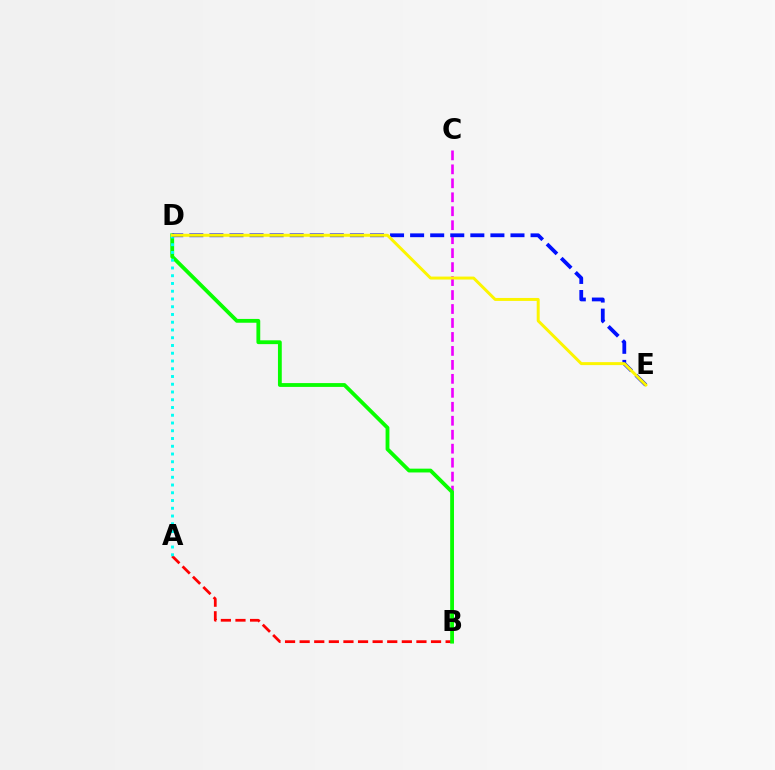{('A', 'B'): [{'color': '#ff0000', 'line_style': 'dashed', 'thickness': 1.98}], ('B', 'C'): [{'color': '#ee00ff', 'line_style': 'dashed', 'thickness': 1.9}], ('B', 'D'): [{'color': '#08ff00', 'line_style': 'solid', 'thickness': 2.74}], ('A', 'D'): [{'color': '#00fff6', 'line_style': 'dotted', 'thickness': 2.11}], ('D', 'E'): [{'color': '#0010ff', 'line_style': 'dashed', 'thickness': 2.73}, {'color': '#fcf500', 'line_style': 'solid', 'thickness': 2.14}]}